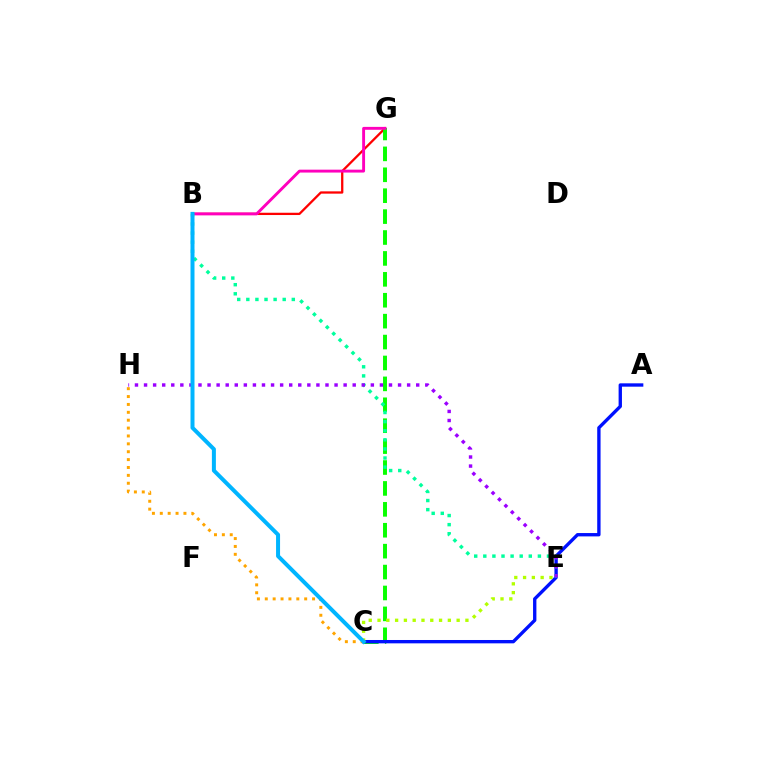{('B', 'G'): [{'color': '#ff0000', 'line_style': 'solid', 'thickness': 1.65}, {'color': '#ff00bd', 'line_style': 'solid', 'thickness': 2.08}], ('C', 'G'): [{'color': '#08ff00', 'line_style': 'dashed', 'thickness': 2.84}], ('A', 'C'): [{'color': '#0010ff', 'line_style': 'solid', 'thickness': 2.41}], ('C', 'E'): [{'color': '#b3ff00', 'line_style': 'dotted', 'thickness': 2.39}], ('B', 'E'): [{'color': '#00ff9d', 'line_style': 'dotted', 'thickness': 2.47}], ('E', 'H'): [{'color': '#9b00ff', 'line_style': 'dotted', 'thickness': 2.46}], ('C', 'H'): [{'color': '#ffa500', 'line_style': 'dotted', 'thickness': 2.14}], ('B', 'C'): [{'color': '#00b5ff', 'line_style': 'solid', 'thickness': 2.88}]}